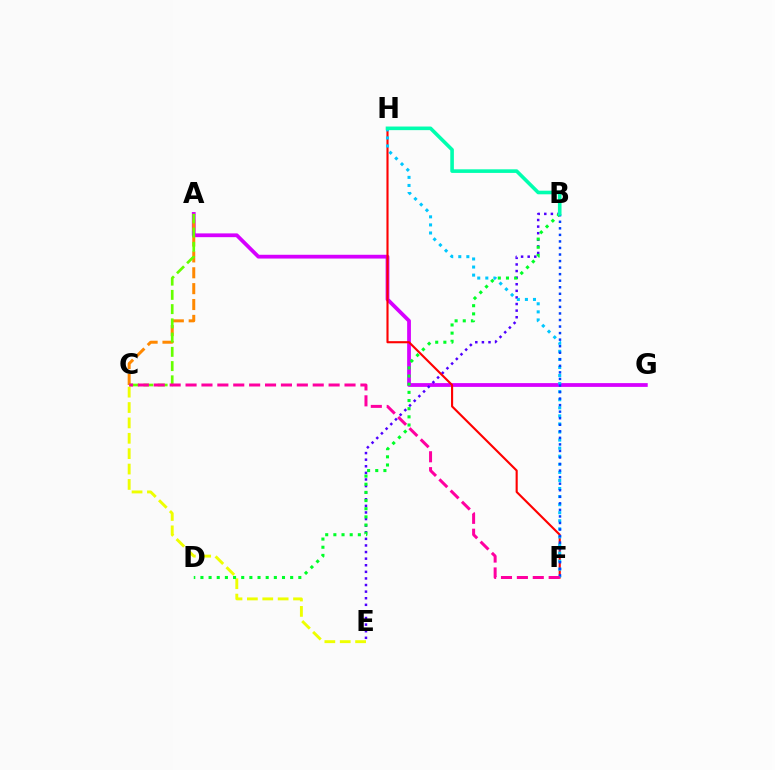{('A', 'G'): [{'color': '#d600ff', 'line_style': 'solid', 'thickness': 2.72}], ('B', 'E'): [{'color': '#4f00ff', 'line_style': 'dotted', 'thickness': 1.79}], ('F', 'H'): [{'color': '#ff0000', 'line_style': 'solid', 'thickness': 1.53}, {'color': '#00c7ff', 'line_style': 'dotted', 'thickness': 2.19}], ('A', 'C'): [{'color': '#ff8800', 'line_style': 'dashed', 'thickness': 2.16}, {'color': '#66ff00', 'line_style': 'dashed', 'thickness': 1.94}], ('C', 'E'): [{'color': '#eeff00', 'line_style': 'dashed', 'thickness': 2.09}], ('B', 'D'): [{'color': '#00ff27', 'line_style': 'dotted', 'thickness': 2.22}], ('B', 'F'): [{'color': '#003fff', 'line_style': 'dotted', 'thickness': 1.78}], ('B', 'H'): [{'color': '#00ffaf', 'line_style': 'solid', 'thickness': 2.59}], ('C', 'F'): [{'color': '#ff00a0', 'line_style': 'dashed', 'thickness': 2.16}]}